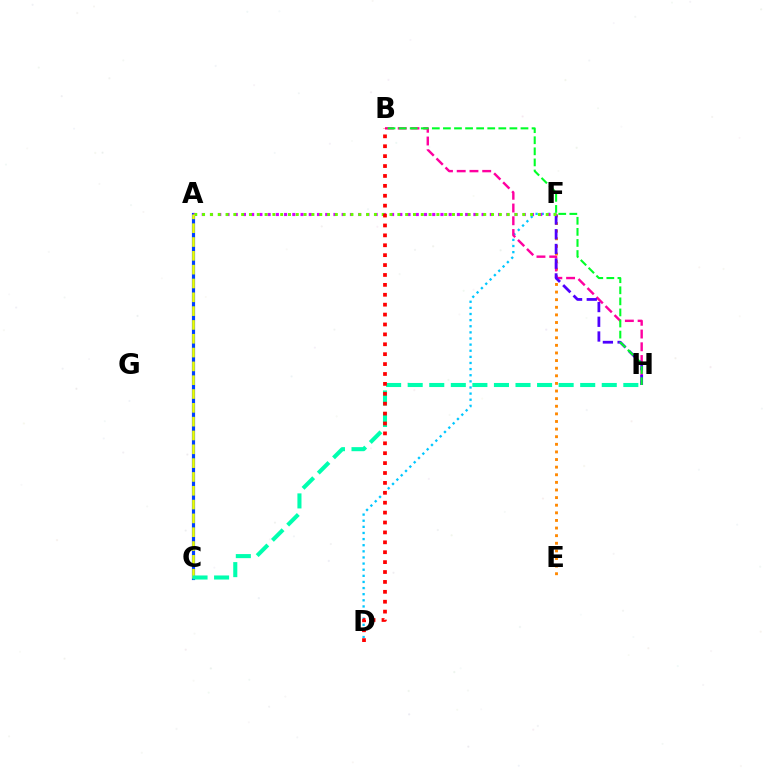{('D', 'F'): [{'color': '#00c7ff', 'line_style': 'dotted', 'thickness': 1.66}], ('E', 'F'): [{'color': '#ff8800', 'line_style': 'dotted', 'thickness': 2.07}], ('B', 'H'): [{'color': '#ff00a0', 'line_style': 'dashed', 'thickness': 1.73}, {'color': '#00ff27', 'line_style': 'dashed', 'thickness': 1.51}], ('A', 'C'): [{'color': '#003fff', 'line_style': 'solid', 'thickness': 2.28}, {'color': '#eeff00', 'line_style': 'dashed', 'thickness': 1.88}], ('F', 'H'): [{'color': '#4f00ff', 'line_style': 'dashed', 'thickness': 2.0}], ('A', 'F'): [{'color': '#d600ff', 'line_style': 'dotted', 'thickness': 2.24}, {'color': '#66ff00', 'line_style': 'dotted', 'thickness': 2.12}], ('C', 'H'): [{'color': '#00ffaf', 'line_style': 'dashed', 'thickness': 2.93}], ('B', 'D'): [{'color': '#ff0000', 'line_style': 'dotted', 'thickness': 2.69}]}